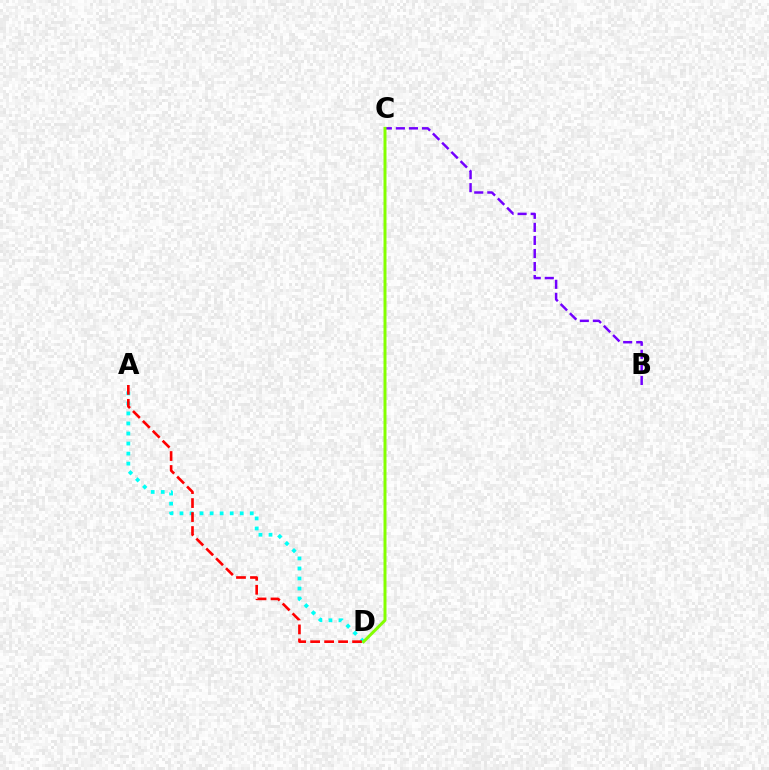{('A', 'D'): [{'color': '#00fff6', 'line_style': 'dotted', 'thickness': 2.73}, {'color': '#ff0000', 'line_style': 'dashed', 'thickness': 1.9}], ('B', 'C'): [{'color': '#7200ff', 'line_style': 'dashed', 'thickness': 1.77}], ('C', 'D'): [{'color': '#84ff00', 'line_style': 'solid', 'thickness': 2.14}]}